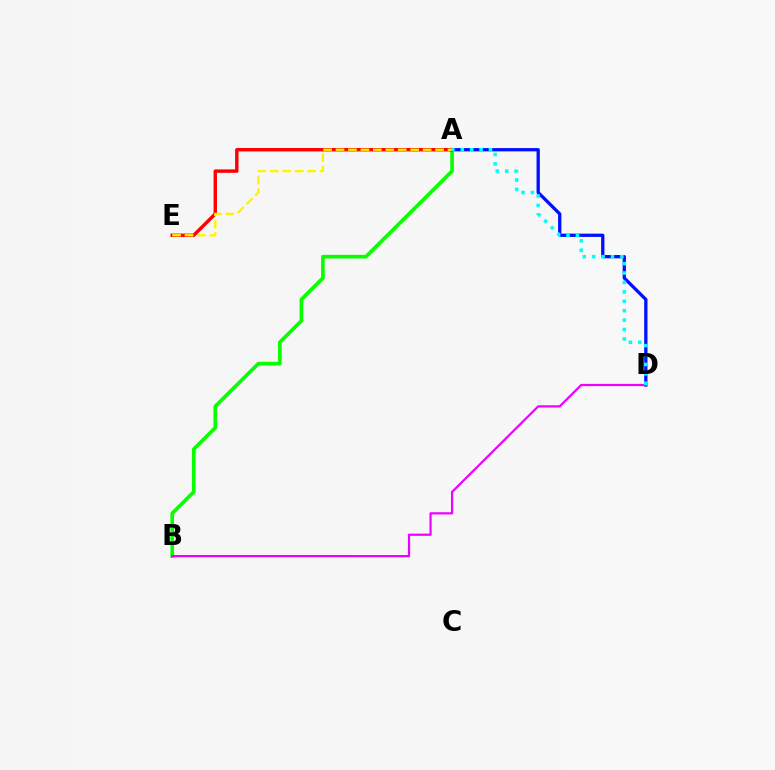{('A', 'B'): [{'color': '#08ff00', 'line_style': 'solid', 'thickness': 2.63}], ('A', 'D'): [{'color': '#0010ff', 'line_style': 'solid', 'thickness': 2.36}, {'color': '#00fff6', 'line_style': 'dotted', 'thickness': 2.56}], ('A', 'E'): [{'color': '#ff0000', 'line_style': 'solid', 'thickness': 2.46}, {'color': '#fcf500', 'line_style': 'dashed', 'thickness': 1.69}], ('B', 'D'): [{'color': '#ee00ff', 'line_style': 'solid', 'thickness': 1.6}]}